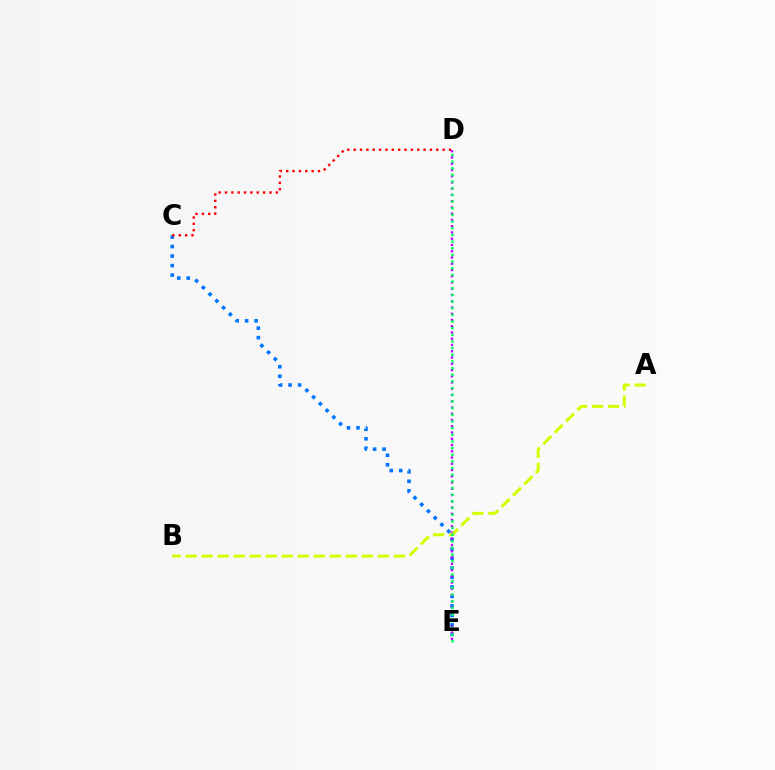{('C', 'E'): [{'color': '#0074ff', 'line_style': 'dotted', 'thickness': 2.58}], ('D', 'E'): [{'color': '#b900ff', 'line_style': 'dotted', 'thickness': 1.7}, {'color': '#00ff5c', 'line_style': 'dotted', 'thickness': 1.81}], ('A', 'B'): [{'color': '#d1ff00', 'line_style': 'dashed', 'thickness': 2.18}], ('C', 'D'): [{'color': '#ff0000', 'line_style': 'dotted', 'thickness': 1.73}]}